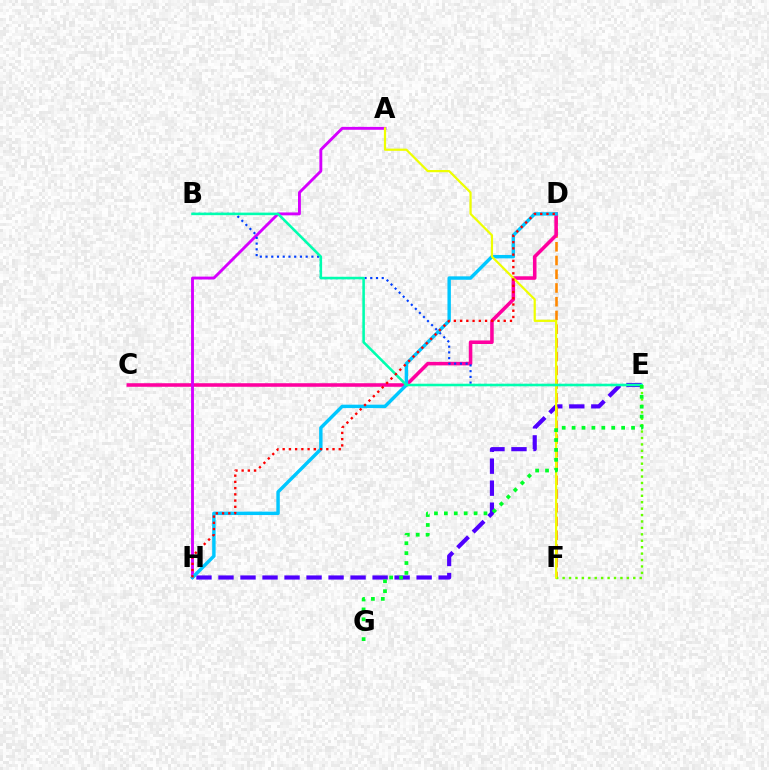{('E', 'H'): [{'color': '#4f00ff', 'line_style': 'dashed', 'thickness': 2.99}], ('D', 'F'): [{'color': '#ff8800', 'line_style': 'dashed', 'thickness': 1.87}], ('C', 'D'): [{'color': '#ff00a0', 'line_style': 'solid', 'thickness': 2.56}], ('E', 'F'): [{'color': '#66ff00', 'line_style': 'dotted', 'thickness': 1.75}], ('A', 'H'): [{'color': '#d600ff', 'line_style': 'solid', 'thickness': 2.08}], ('B', 'E'): [{'color': '#003fff', 'line_style': 'dotted', 'thickness': 1.56}, {'color': '#00ffaf', 'line_style': 'solid', 'thickness': 1.84}], ('D', 'H'): [{'color': '#00c7ff', 'line_style': 'solid', 'thickness': 2.46}, {'color': '#ff0000', 'line_style': 'dotted', 'thickness': 1.69}], ('A', 'F'): [{'color': '#eeff00', 'line_style': 'solid', 'thickness': 1.6}], ('E', 'G'): [{'color': '#00ff27', 'line_style': 'dotted', 'thickness': 2.69}]}